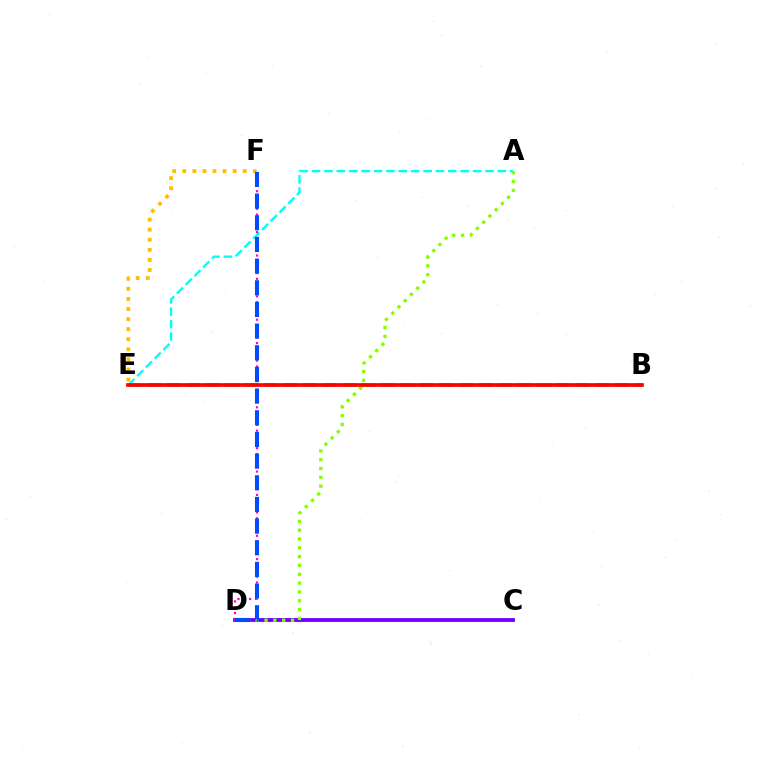{('C', 'D'): [{'color': '#7200ff', 'line_style': 'solid', 'thickness': 2.76}], ('B', 'E'): [{'color': '#00ff39', 'line_style': 'dashed', 'thickness': 2.64}, {'color': '#ff0000', 'line_style': 'solid', 'thickness': 2.66}], ('A', 'E'): [{'color': '#00fff6', 'line_style': 'dashed', 'thickness': 1.68}], ('D', 'F'): [{'color': '#ff00cf', 'line_style': 'dotted', 'thickness': 1.59}, {'color': '#004bff', 'line_style': 'dashed', 'thickness': 2.94}], ('A', 'D'): [{'color': '#84ff00', 'line_style': 'dotted', 'thickness': 2.4}], ('E', 'F'): [{'color': '#ffbd00', 'line_style': 'dotted', 'thickness': 2.74}]}